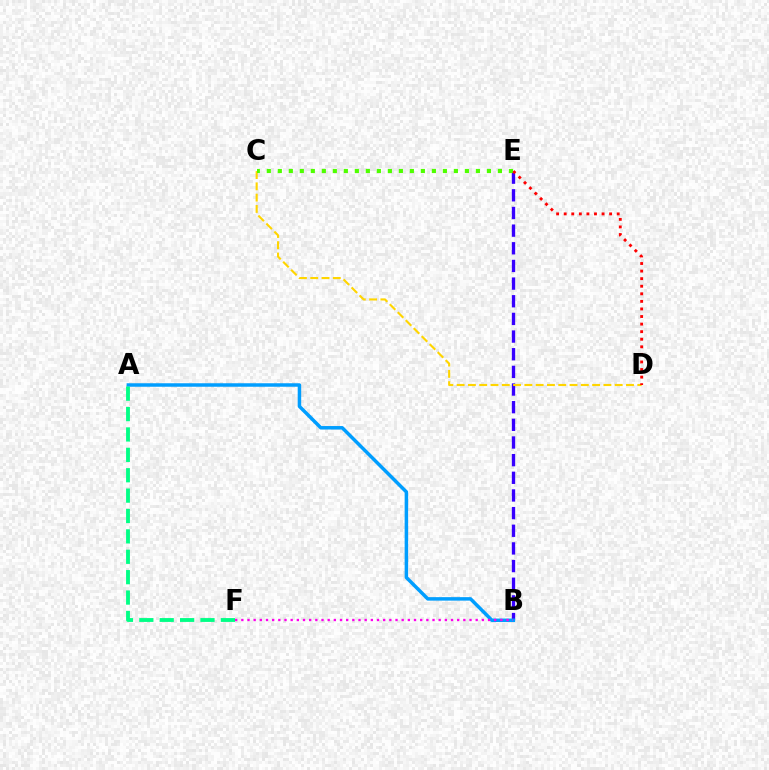{('B', 'E'): [{'color': '#3700ff', 'line_style': 'dashed', 'thickness': 2.4}], ('A', 'B'): [{'color': '#009eff', 'line_style': 'solid', 'thickness': 2.51}], ('C', 'D'): [{'color': '#ffd500', 'line_style': 'dashed', 'thickness': 1.53}], ('C', 'E'): [{'color': '#4fff00', 'line_style': 'dotted', 'thickness': 2.99}], ('D', 'E'): [{'color': '#ff0000', 'line_style': 'dotted', 'thickness': 2.06}], ('A', 'F'): [{'color': '#00ff86', 'line_style': 'dashed', 'thickness': 2.77}], ('B', 'F'): [{'color': '#ff00ed', 'line_style': 'dotted', 'thickness': 1.68}]}